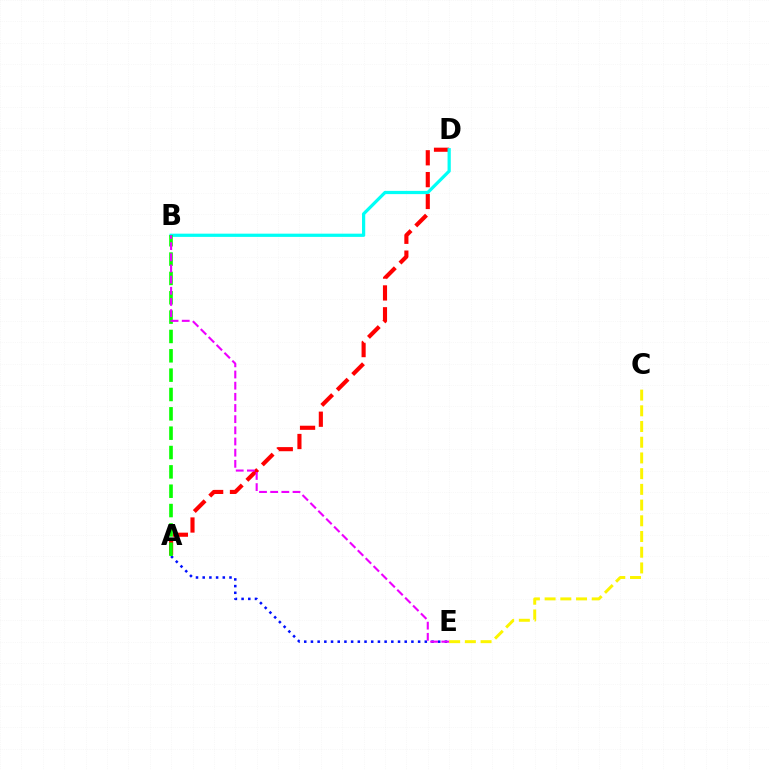{('A', 'D'): [{'color': '#ff0000', 'line_style': 'dashed', 'thickness': 2.97}], ('B', 'D'): [{'color': '#00fff6', 'line_style': 'solid', 'thickness': 2.32}], ('A', 'E'): [{'color': '#0010ff', 'line_style': 'dotted', 'thickness': 1.82}], ('A', 'B'): [{'color': '#08ff00', 'line_style': 'dashed', 'thickness': 2.63}], ('C', 'E'): [{'color': '#fcf500', 'line_style': 'dashed', 'thickness': 2.13}], ('B', 'E'): [{'color': '#ee00ff', 'line_style': 'dashed', 'thickness': 1.52}]}